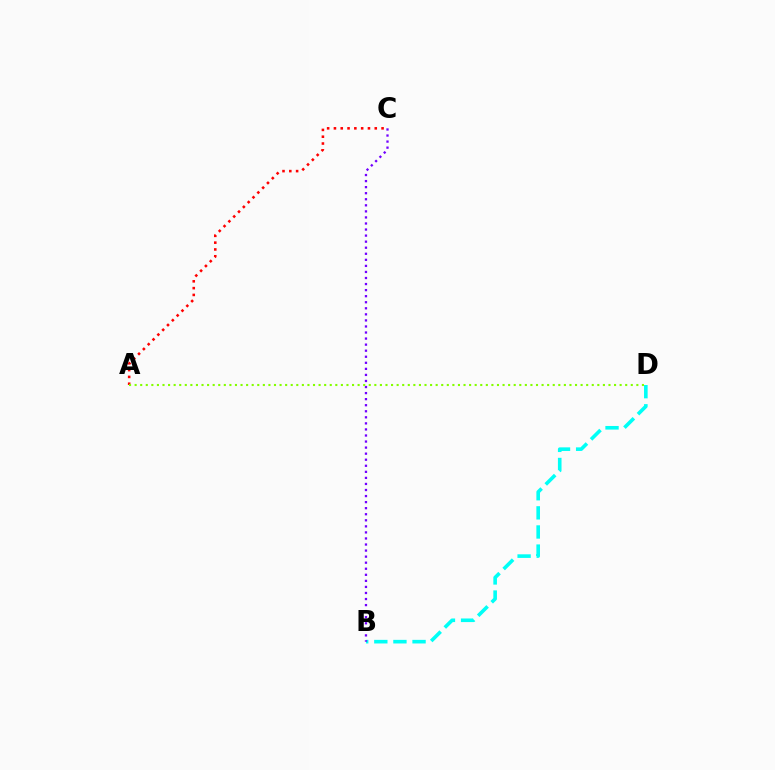{('A', 'C'): [{'color': '#ff0000', 'line_style': 'dotted', 'thickness': 1.85}], ('B', 'D'): [{'color': '#00fff6', 'line_style': 'dashed', 'thickness': 2.6}], ('B', 'C'): [{'color': '#7200ff', 'line_style': 'dotted', 'thickness': 1.65}], ('A', 'D'): [{'color': '#84ff00', 'line_style': 'dotted', 'thickness': 1.51}]}